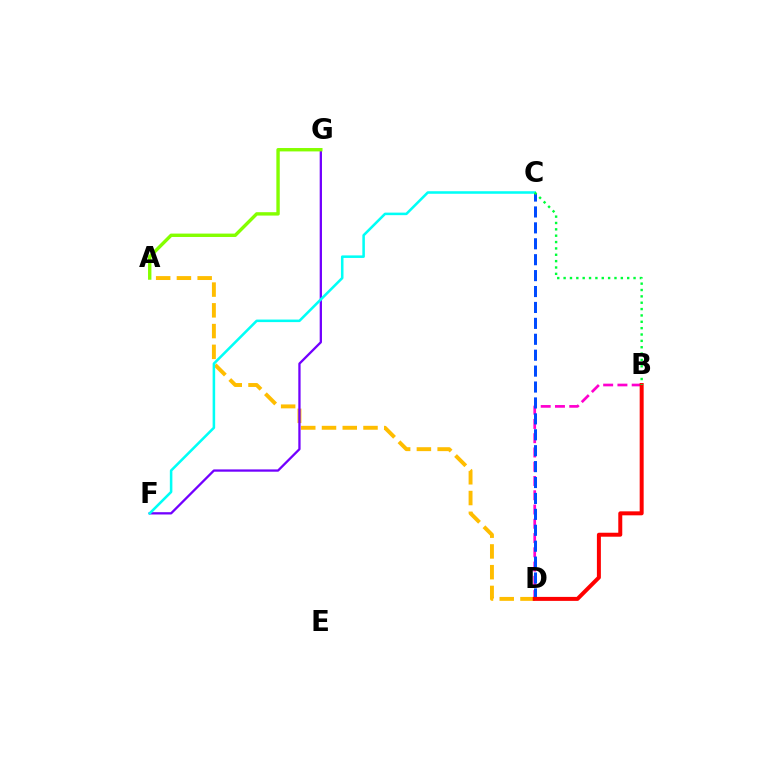{('A', 'D'): [{'color': '#ffbd00', 'line_style': 'dashed', 'thickness': 2.82}], ('B', 'D'): [{'color': '#ff00cf', 'line_style': 'dashed', 'thickness': 1.94}, {'color': '#ff0000', 'line_style': 'solid', 'thickness': 2.86}], ('C', 'D'): [{'color': '#004bff', 'line_style': 'dashed', 'thickness': 2.16}], ('F', 'G'): [{'color': '#7200ff', 'line_style': 'solid', 'thickness': 1.65}], ('C', 'F'): [{'color': '#00fff6', 'line_style': 'solid', 'thickness': 1.83}], ('A', 'G'): [{'color': '#84ff00', 'line_style': 'solid', 'thickness': 2.44}], ('B', 'C'): [{'color': '#00ff39', 'line_style': 'dotted', 'thickness': 1.73}]}